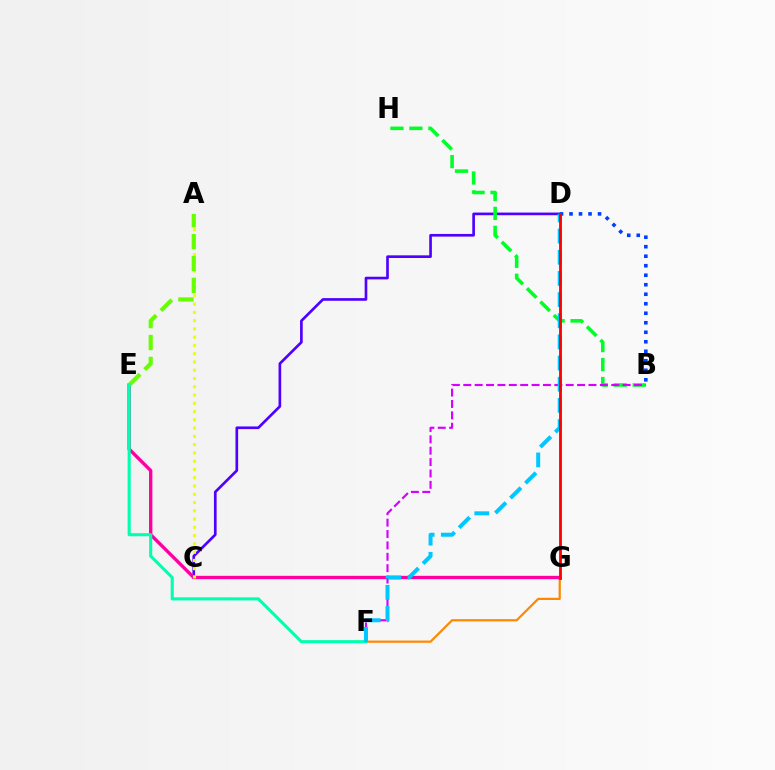{('F', 'G'): [{'color': '#ff8800', 'line_style': 'solid', 'thickness': 1.59}], ('C', 'D'): [{'color': '#4f00ff', 'line_style': 'solid', 'thickness': 1.92}], ('E', 'G'): [{'color': '#ff00a0', 'line_style': 'solid', 'thickness': 2.41}], ('A', 'C'): [{'color': '#eeff00', 'line_style': 'dotted', 'thickness': 2.25}], ('B', 'H'): [{'color': '#00ff27', 'line_style': 'dashed', 'thickness': 2.58}], ('A', 'E'): [{'color': '#66ff00', 'line_style': 'dashed', 'thickness': 2.98}], ('E', 'F'): [{'color': '#00ffaf', 'line_style': 'solid', 'thickness': 2.22}], ('B', 'F'): [{'color': '#d600ff', 'line_style': 'dashed', 'thickness': 1.55}], ('D', 'F'): [{'color': '#00c7ff', 'line_style': 'dashed', 'thickness': 2.88}], ('B', 'D'): [{'color': '#003fff', 'line_style': 'dotted', 'thickness': 2.58}], ('D', 'G'): [{'color': '#ff0000', 'line_style': 'solid', 'thickness': 2.03}]}